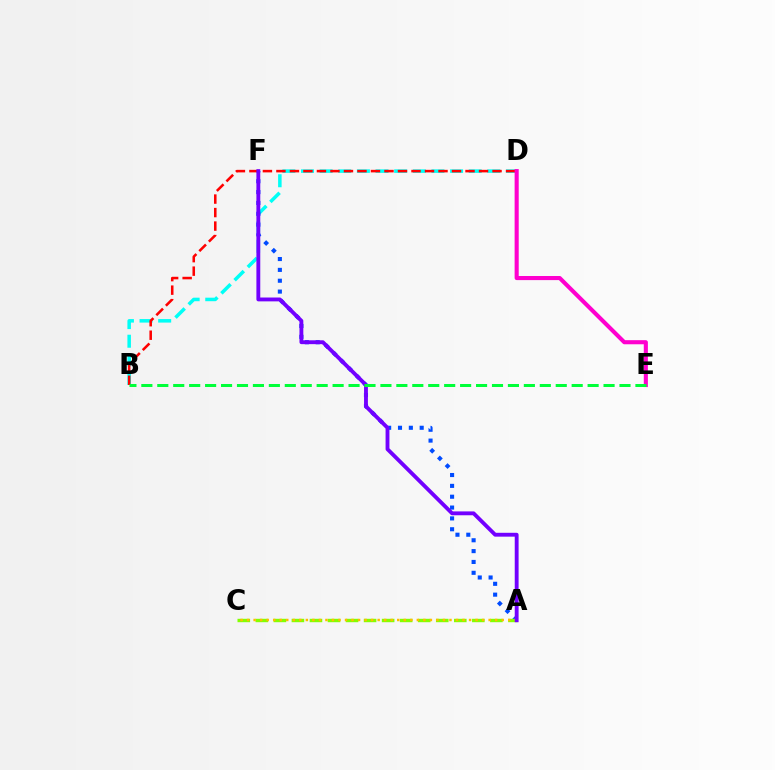{('B', 'D'): [{'color': '#00fff6', 'line_style': 'dashed', 'thickness': 2.53}, {'color': '#ff0000', 'line_style': 'dashed', 'thickness': 1.83}], ('A', 'F'): [{'color': '#004bff', 'line_style': 'dotted', 'thickness': 2.95}, {'color': '#7200ff', 'line_style': 'solid', 'thickness': 2.78}], ('D', 'E'): [{'color': '#ff00cf', 'line_style': 'solid', 'thickness': 2.95}], ('A', 'C'): [{'color': '#84ff00', 'line_style': 'dashed', 'thickness': 2.45}, {'color': '#ffbd00', 'line_style': 'dotted', 'thickness': 1.77}], ('B', 'E'): [{'color': '#00ff39', 'line_style': 'dashed', 'thickness': 2.17}]}